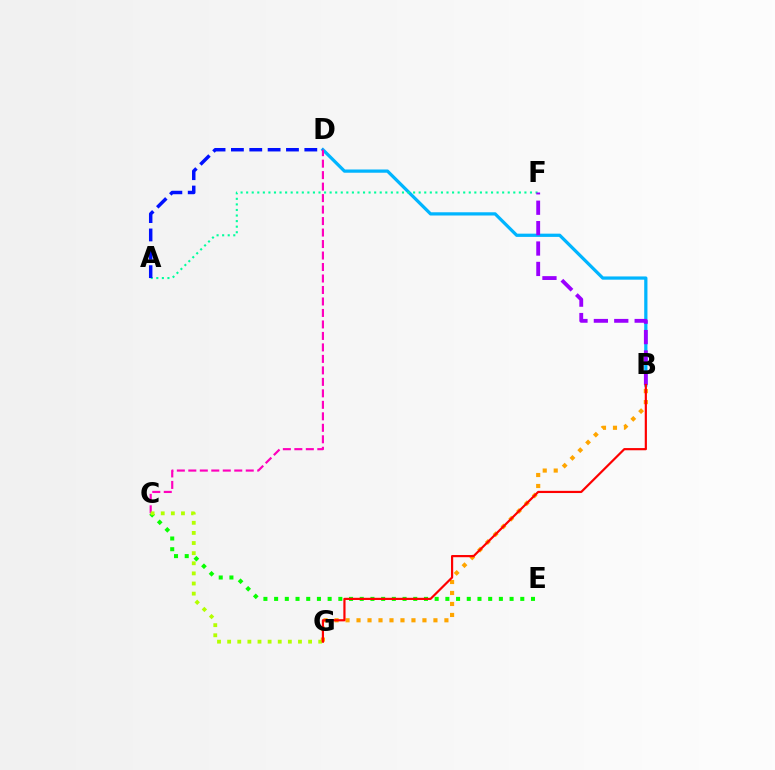{('C', 'E'): [{'color': '#08ff00', 'line_style': 'dotted', 'thickness': 2.91}], ('B', 'D'): [{'color': '#00b5ff', 'line_style': 'solid', 'thickness': 2.33}], ('C', 'D'): [{'color': '#ff00bd', 'line_style': 'dashed', 'thickness': 1.56}], ('C', 'G'): [{'color': '#b3ff00', 'line_style': 'dotted', 'thickness': 2.75}], ('B', 'G'): [{'color': '#ffa500', 'line_style': 'dotted', 'thickness': 2.98}, {'color': '#ff0000', 'line_style': 'solid', 'thickness': 1.58}], ('A', 'F'): [{'color': '#00ff9d', 'line_style': 'dotted', 'thickness': 1.51}], ('B', 'F'): [{'color': '#9b00ff', 'line_style': 'dashed', 'thickness': 2.77}], ('A', 'D'): [{'color': '#0010ff', 'line_style': 'dashed', 'thickness': 2.49}]}